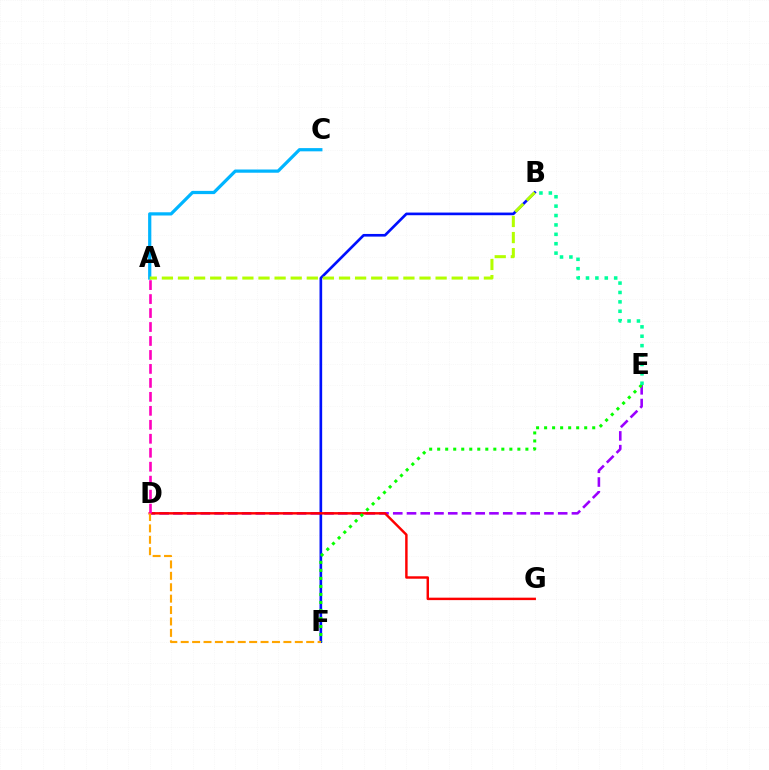{('D', 'E'): [{'color': '#9b00ff', 'line_style': 'dashed', 'thickness': 1.87}], ('B', 'F'): [{'color': '#0010ff', 'line_style': 'solid', 'thickness': 1.91}], ('A', 'C'): [{'color': '#00b5ff', 'line_style': 'solid', 'thickness': 2.32}], ('D', 'G'): [{'color': '#ff0000', 'line_style': 'solid', 'thickness': 1.76}], ('A', 'B'): [{'color': '#b3ff00', 'line_style': 'dashed', 'thickness': 2.19}], ('E', 'F'): [{'color': '#08ff00', 'line_style': 'dotted', 'thickness': 2.18}], ('B', 'E'): [{'color': '#00ff9d', 'line_style': 'dotted', 'thickness': 2.55}], ('D', 'F'): [{'color': '#ffa500', 'line_style': 'dashed', 'thickness': 1.55}], ('A', 'D'): [{'color': '#ff00bd', 'line_style': 'dashed', 'thickness': 1.9}]}